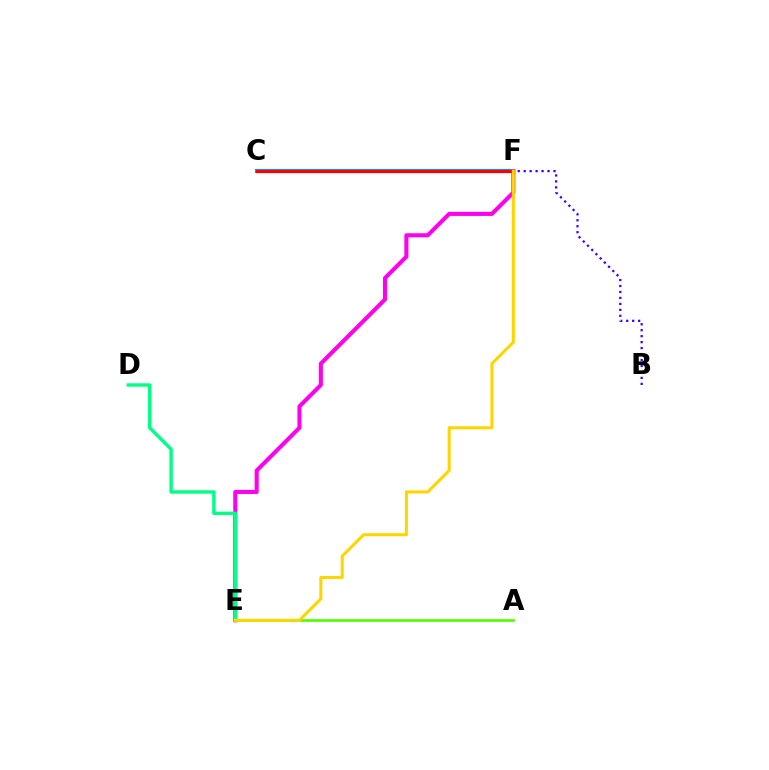{('A', 'E'): [{'color': '#4fff00', 'line_style': 'solid', 'thickness': 1.91}], ('C', 'F'): [{'color': '#009eff', 'line_style': 'solid', 'thickness': 3.0}, {'color': '#ff0000', 'line_style': 'solid', 'thickness': 2.26}], ('E', 'F'): [{'color': '#ff00ed', 'line_style': 'solid', 'thickness': 2.93}, {'color': '#ffd500', 'line_style': 'solid', 'thickness': 2.2}], ('D', 'E'): [{'color': '#00ff86', 'line_style': 'solid', 'thickness': 2.44}], ('B', 'F'): [{'color': '#3700ff', 'line_style': 'dotted', 'thickness': 1.62}]}